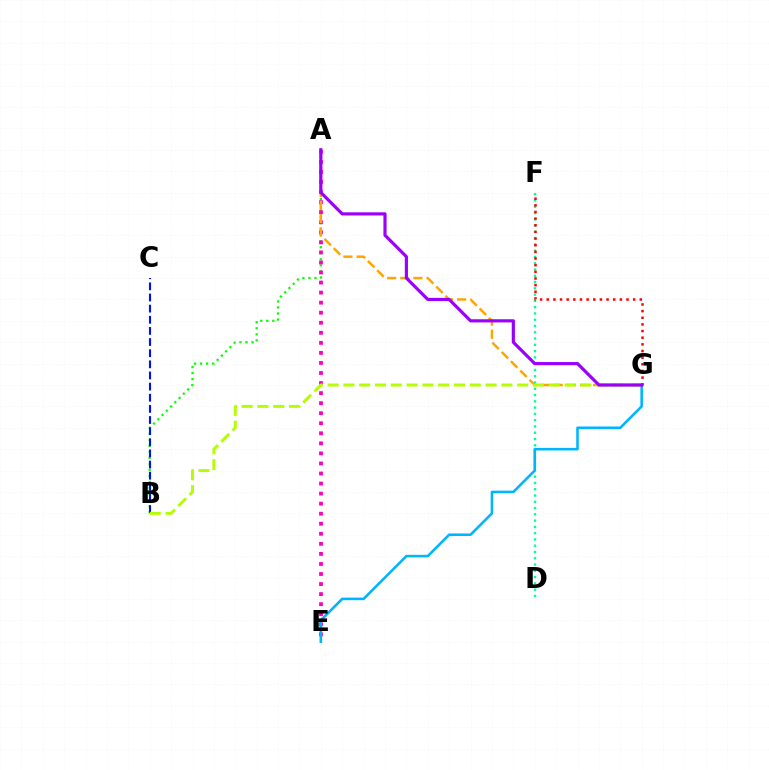{('A', 'B'): [{'color': '#08ff00', 'line_style': 'dotted', 'thickness': 1.64}], ('D', 'F'): [{'color': '#00ff9d', 'line_style': 'dotted', 'thickness': 1.71}], ('A', 'E'): [{'color': '#ff00bd', 'line_style': 'dotted', 'thickness': 2.73}], ('B', 'C'): [{'color': '#0010ff', 'line_style': 'dashed', 'thickness': 1.51}], ('A', 'G'): [{'color': '#ffa500', 'line_style': 'dashed', 'thickness': 1.79}, {'color': '#9b00ff', 'line_style': 'solid', 'thickness': 2.28}], ('F', 'G'): [{'color': '#ff0000', 'line_style': 'dotted', 'thickness': 1.81}], ('E', 'G'): [{'color': '#00b5ff', 'line_style': 'solid', 'thickness': 1.85}], ('B', 'G'): [{'color': '#b3ff00', 'line_style': 'dashed', 'thickness': 2.15}]}